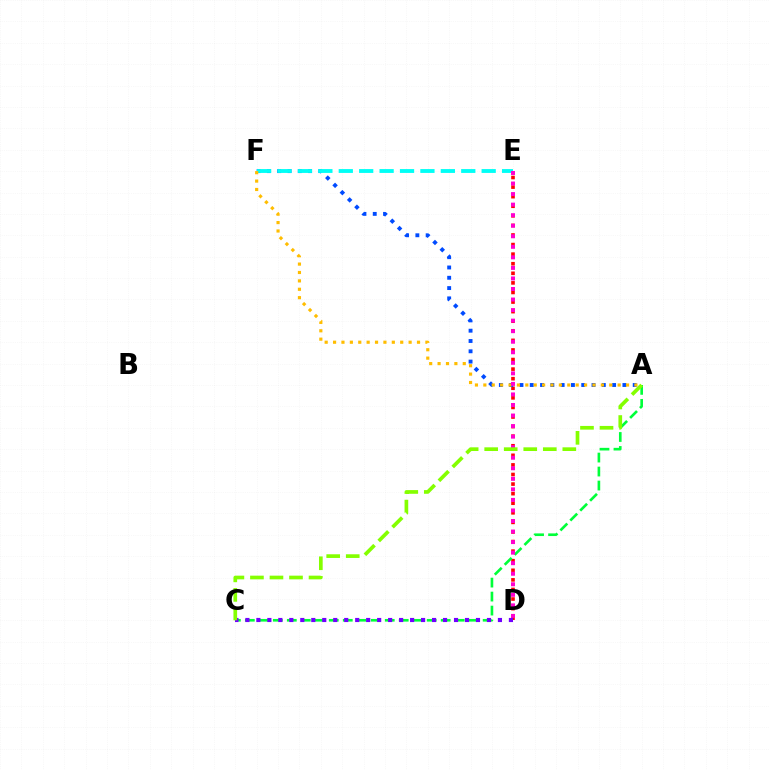{('D', 'E'): [{'color': '#ff0000', 'line_style': 'dotted', 'thickness': 2.6}, {'color': '#ff00cf', 'line_style': 'dotted', 'thickness': 2.87}], ('A', 'F'): [{'color': '#004bff', 'line_style': 'dotted', 'thickness': 2.8}, {'color': '#ffbd00', 'line_style': 'dotted', 'thickness': 2.28}], ('A', 'C'): [{'color': '#00ff39', 'line_style': 'dashed', 'thickness': 1.9}, {'color': '#84ff00', 'line_style': 'dashed', 'thickness': 2.65}], ('C', 'D'): [{'color': '#7200ff', 'line_style': 'dotted', 'thickness': 2.98}], ('E', 'F'): [{'color': '#00fff6', 'line_style': 'dashed', 'thickness': 2.77}]}